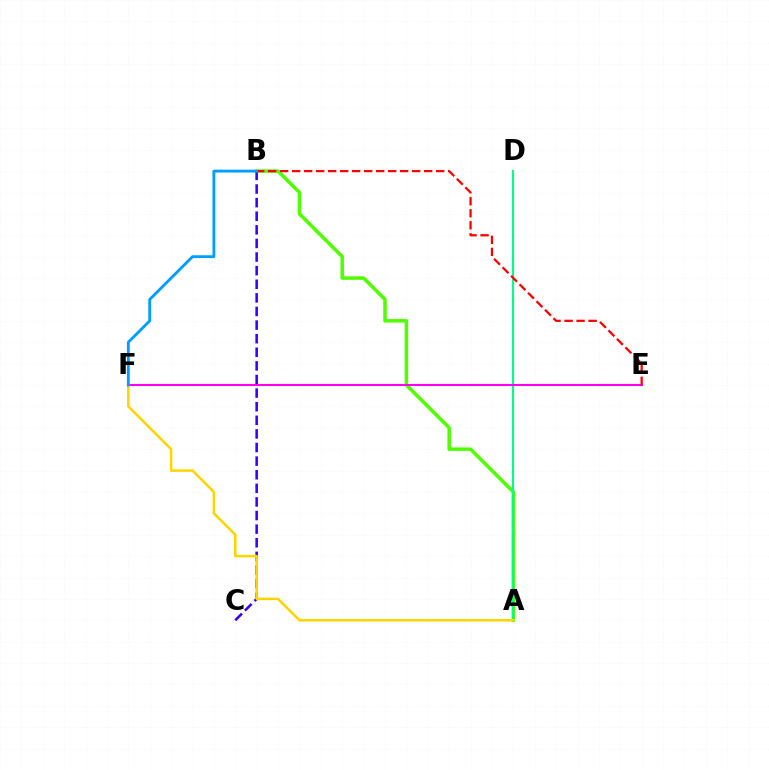{('A', 'B'): [{'color': '#4fff00', 'line_style': 'solid', 'thickness': 2.53}], ('B', 'C'): [{'color': '#3700ff', 'line_style': 'dashed', 'thickness': 1.85}], ('A', 'D'): [{'color': '#00ff86', 'line_style': 'solid', 'thickness': 1.52}], ('E', 'F'): [{'color': '#ff00ed', 'line_style': 'solid', 'thickness': 1.51}], ('B', 'E'): [{'color': '#ff0000', 'line_style': 'dashed', 'thickness': 1.63}], ('A', 'F'): [{'color': '#ffd500', 'line_style': 'solid', 'thickness': 1.83}], ('B', 'F'): [{'color': '#009eff', 'line_style': 'solid', 'thickness': 2.05}]}